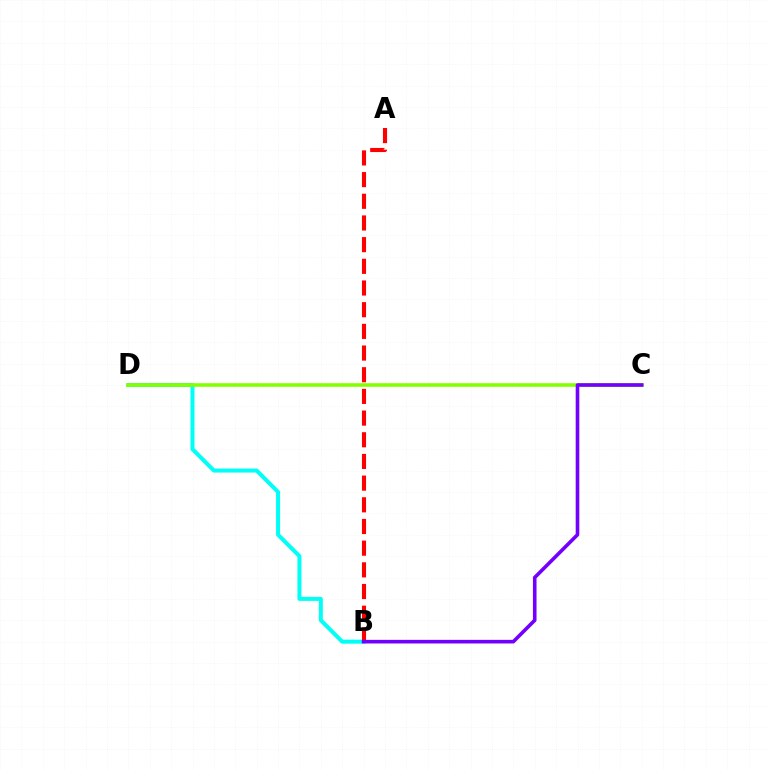{('B', 'D'): [{'color': '#00fff6', 'line_style': 'solid', 'thickness': 2.89}], ('C', 'D'): [{'color': '#84ff00', 'line_style': 'solid', 'thickness': 2.58}], ('A', 'B'): [{'color': '#ff0000', 'line_style': 'dashed', 'thickness': 2.95}], ('B', 'C'): [{'color': '#7200ff', 'line_style': 'solid', 'thickness': 2.59}]}